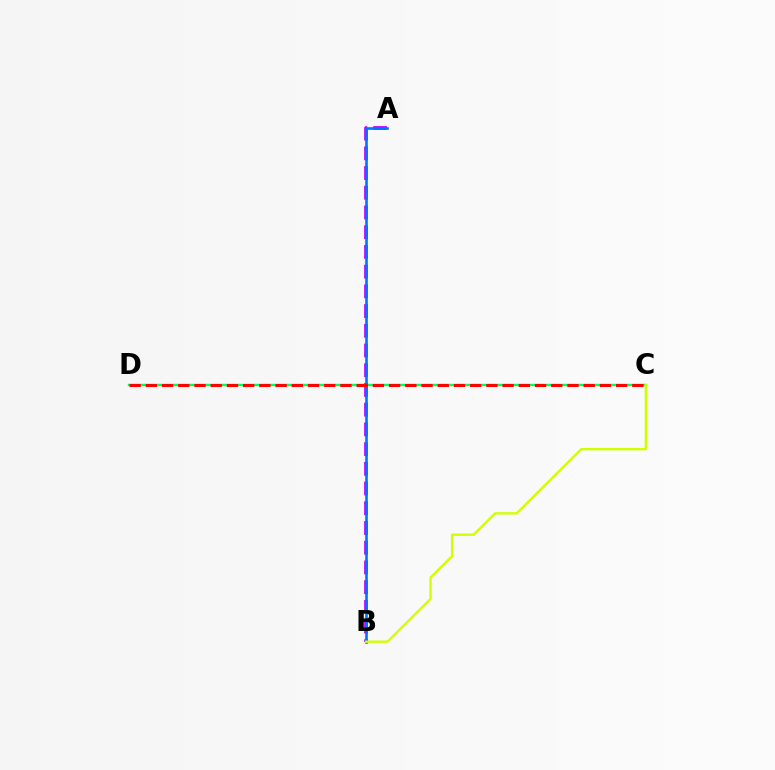{('C', 'D'): [{'color': '#00ff5c', 'line_style': 'solid', 'thickness': 1.71}, {'color': '#ff0000', 'line_style': 'dashed', 'thickness': 2.2}], ('A', 'B'): [{'color': '#b900ff', 'line_style': 'dashed', 'thickness': 2.68}, {'color': '#0074ff', 'line_style': 'solid', 'thickness': 1.89}], ('B', 'C'): [{'color': '#d1ff00', 'line_style': 'solid', 'thickness': 1.7}]}